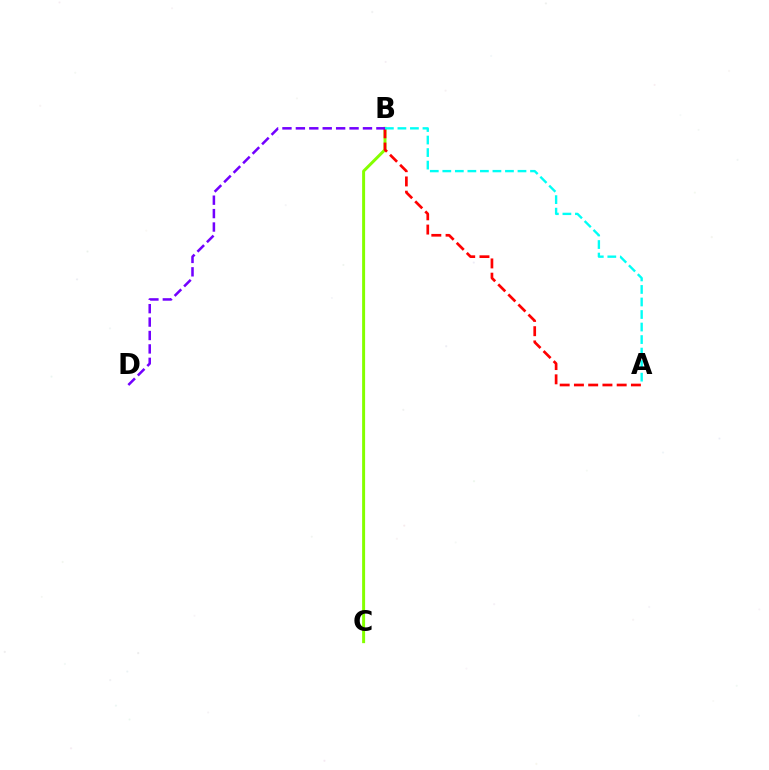{('B', 'C'): [{'color': '#84ff00', 'line_style': 'solid', 'thickness': 2.14}], ('A', 'B'): [{'color': '#ff0000', 'line_style': 'dashed', 'thickness': 1.94}, {'color': '#00fff6', 'line_style': 'dashed', 'thickness': 1.7}], ('B', 'D'): [{'color': '#7200ff', 'line_style': 'dashed', 'thickness': 1.82}]}